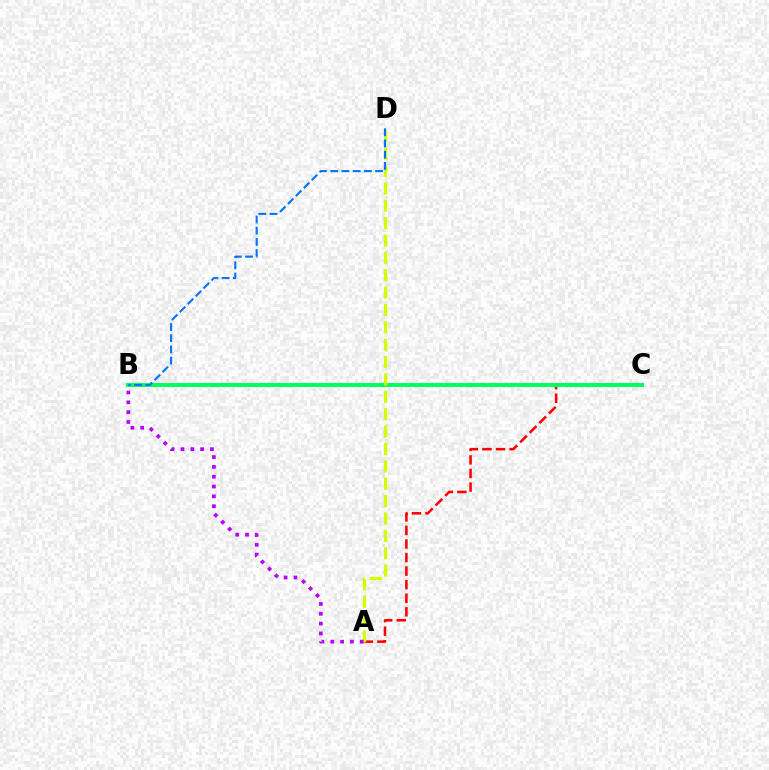{('A', 'C'): [{'color': '#ff0000', 'line_style': 'dashed', 'thickness': 1.84}], ('B', 'C'): [{'color': '#00ff5c', 'line_style': 'solid', 'thickness': 2.82}], ('A', 'D'): [{'color': '#d1ff00', 'line_style': 'dashed', 'thickness': 2.36}], ('B', 'D'): [{'color': '#0074ff', 'line_style': 'dashed', 'thickness': 1.52}], ('A', 'B'): [{'color': '#b900ff', 'line_style': 'dotted', 'thickness': 2.67}]}